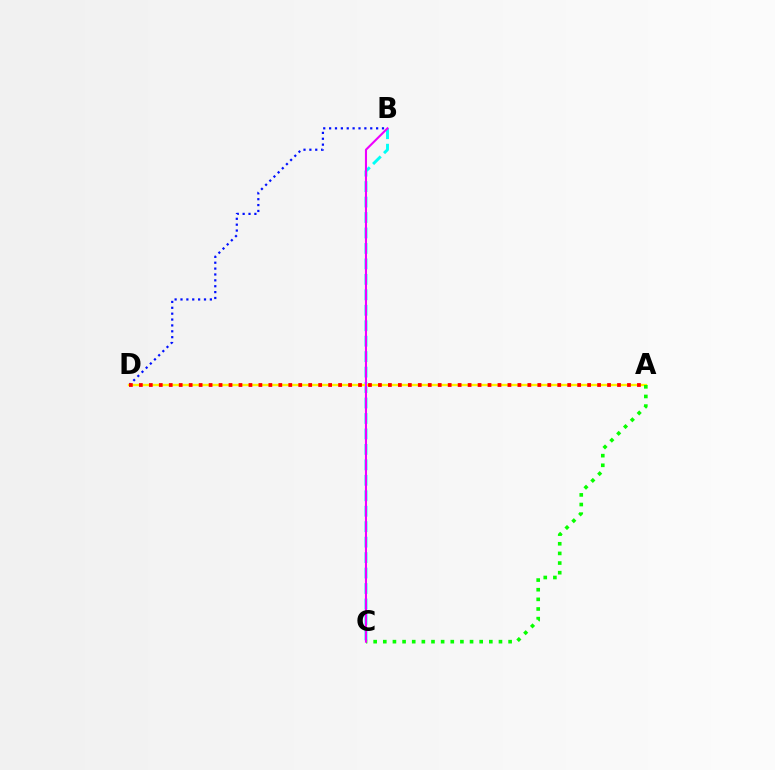{('B', 'D'): [{'color': '#0010ff', 'line_style': 'dotted', 'thickness': 1.6}], ('B', 'C'): [{'color': '#00fff6', 'line_style': 'dashed', 'thickness': 2.1}, {'color': '#ee00ff', 'line_style': 'solid', 'thickness': 1.5}], ('A', 'D'): [{'color': '#fcf500', 'line_style': 'solid', 'thickness': 1.66}, {'color': '#ff0000', 'line_style': 'dotted', 'thickness': 2.71}], ('A', 'C'): [{'color': '#08ff00', 'line_style': 'dotted', 'thickness': 2.62}]}